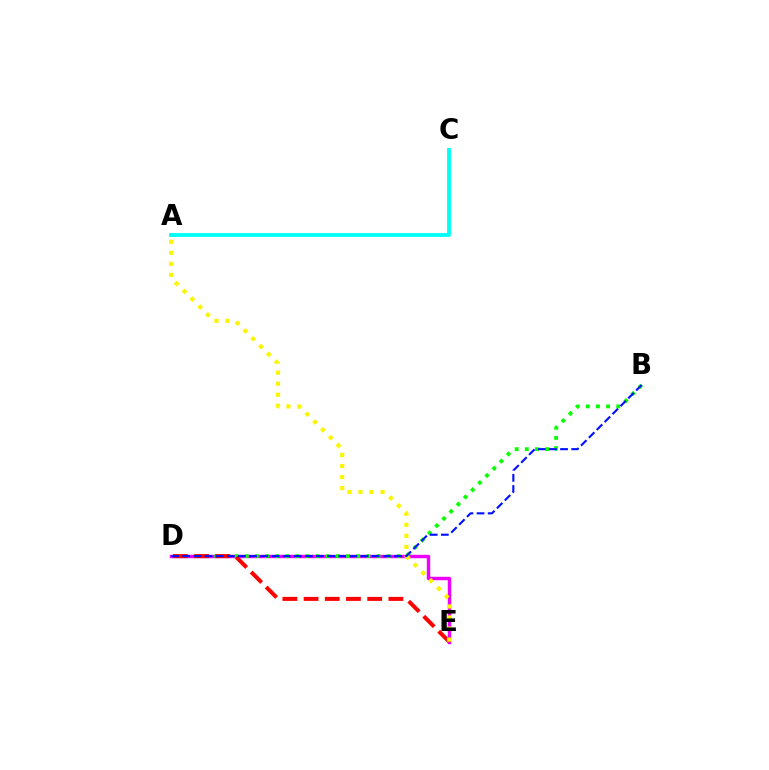{('D', 'E'): [{'color': '#ee00ff', 'line_style': 'solid', 'thickness': 2.47}, {'color': '#ff0000', 'line_style': 'dashed', 'thickness': 2.88}], ('B', 'D'): [{'color': '#08ff00', 'line_style': 'dotted', 'thickness': 2.75}, {'color': '#0010ff', 'line_style': 'dashed', 'thickness': 1.51}], ('A', 'C'): [{'color': '#00fff6', 'line_style': 'solid', 'thickness': 2.77}], ('A', 'E'): [{'color': '#fcf500', 'line_style': 'dotted', 'thickness': 3.0}]}